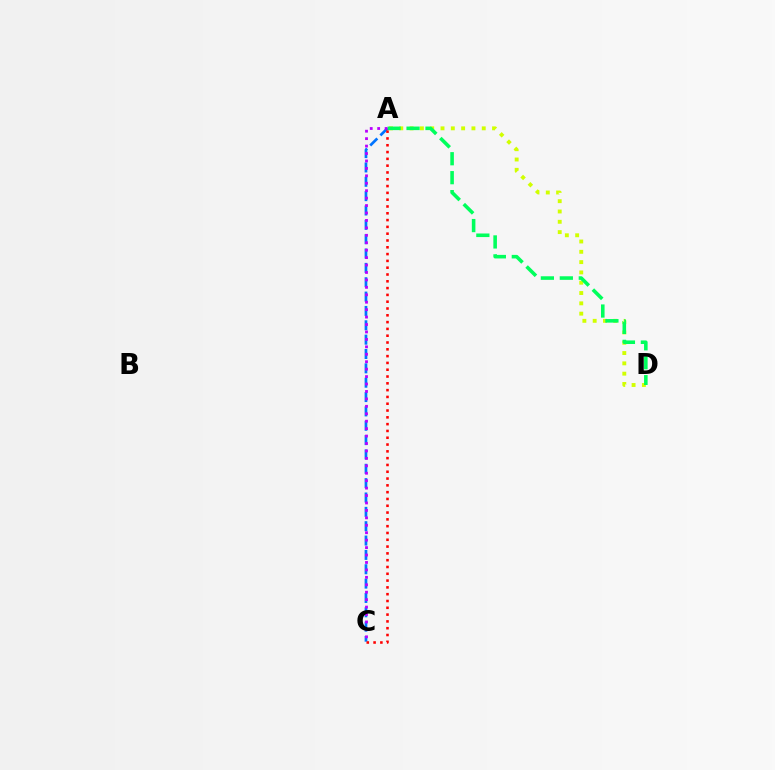{('A', 'C'): [{'color': '#0074ff', 'line_style': 'dashed', 'thickness': 1.95}, {'color': '#b900ff', 'line_style': 'dotted', 'thickness': 2.02}, {'color': '#ff0000', 'line_style': 'dotted', 'thickness': 1.85}], ('A', 'D'): [{'color': '#d1ff00', 'line_style': 'dotted', 'thickness': 2.8}, {'color': '#00ff5c', 'line_style': 'dashed', 'thickness': 2.57}]}